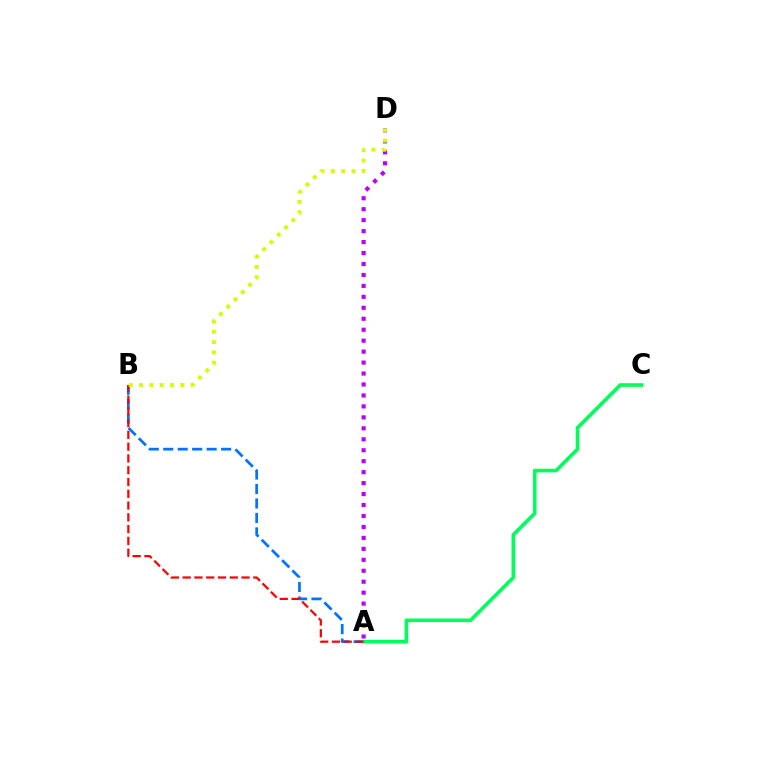{('A', 'B'): [{'color': '#0074ff', 'line_style': 'dashed', 'thickness': 1.97}, {'color': '#ff0000', 'line_style': 'dashed', 'thickness': 1.6}], ('A', 'D'): [{'color': '#b900ff', 'line_style': 'dotted', 'thickness': 2.98}], ('A', 'C'): [{'color': '#00ff5c', 'line_style': 'solid', 'thickness': 2.59}], ('B', 'D'): [{'color': '#d1ff00', 'line_style': 'dotted', 'thickness': 2.81}]}